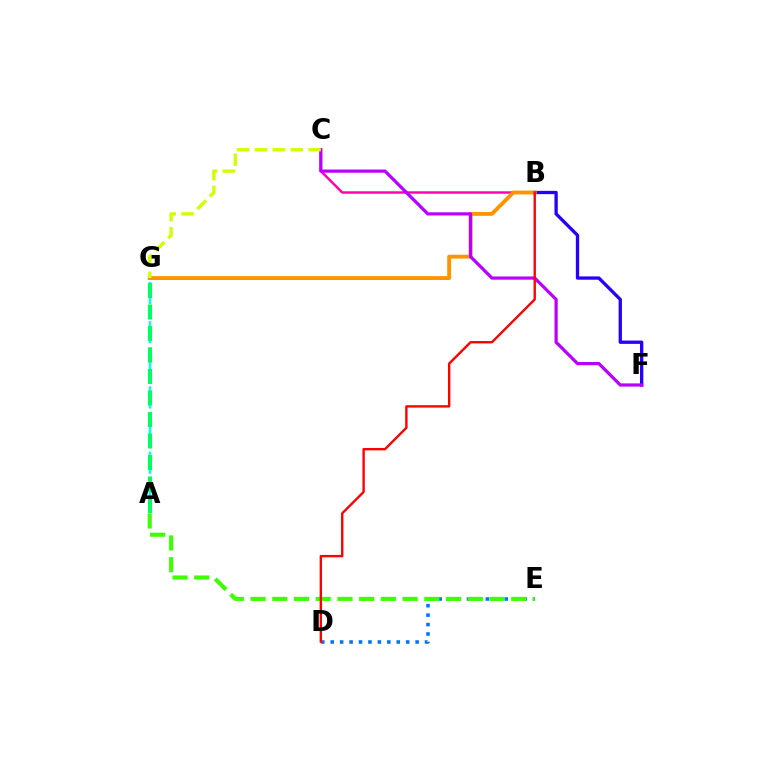{('B', 'F'): [{'color': '#2500ff', 'line_style': 'solid', 'thickness': 2.38}], ('B', 'C'): [{'color': '#ff00ac', 'line_style': 'solid', 'thickness': 1.75}], ('B', 'G'): [{'color': '#ff9400', 'line_style': 'solid', 'thickness': 2.79}], ('D', 'E'): [{'color': '#0074ff', 'line_style': 'dotted', 'thickness': 2.56}], ('A', 'G'): [{'color': '#00fff6', 'line_style': 'dashed', 'thickness': 1.77}, {'color': '#00ff5c', 'line_style': 'dashed', 'thickness': 2.92}], ('A', 'E'): [{'color': '#3dff00', 'line_style': 'dashed', 'thickness': 2.95}], ('C', 'F'): [{'color': '#b900ff', 'line_style': 'solid', 'thickness': 2.31}], ('C', 'G'): [{'color': '#d1ff00', 'line_style': 'dashed', 'thickness': 2.43}], ('B', 'D'): [{'color': '#ff0000', 'line_style': 'solid', 'thickness': 1.71}]}